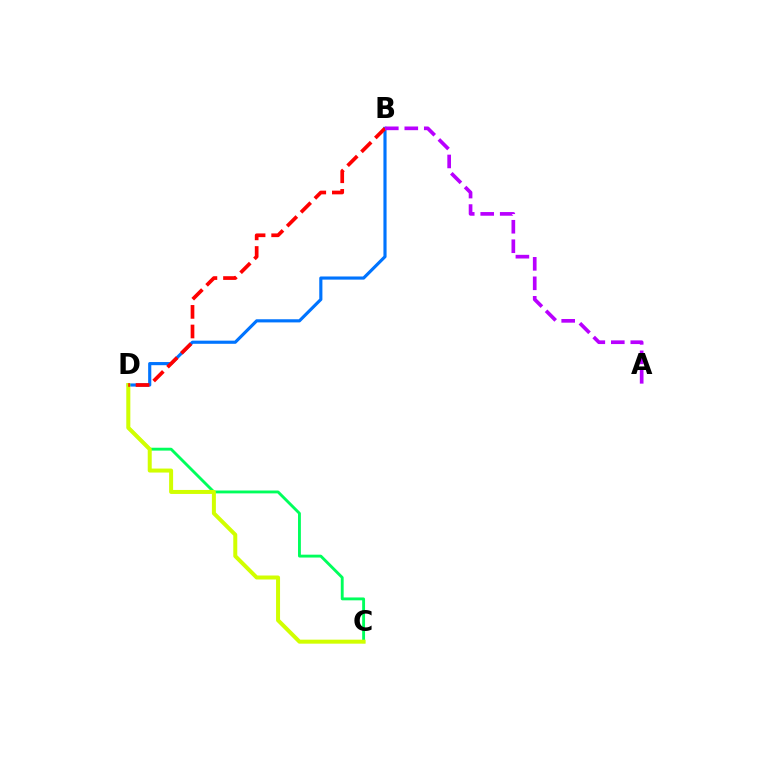{('C', 'D'): [{'color': '#00ff5c', 'line_style': 'solid', 'thickness': 2.06}, {'color': '#d1ff00', 'line_style': 'solid', 'thickness': 2.87}], ('B', 'D'): [{'color': '#0074ff', 'line_style': 'solid', 'thickness': 2.27}, {'color': '#ff0000', 'line_style': 'dashed', 'thickness': 2.66}], ('A', 'B'): [{'color': '#b900ff', 'line_style': 'dashed', 'thickness': 2.65}]}